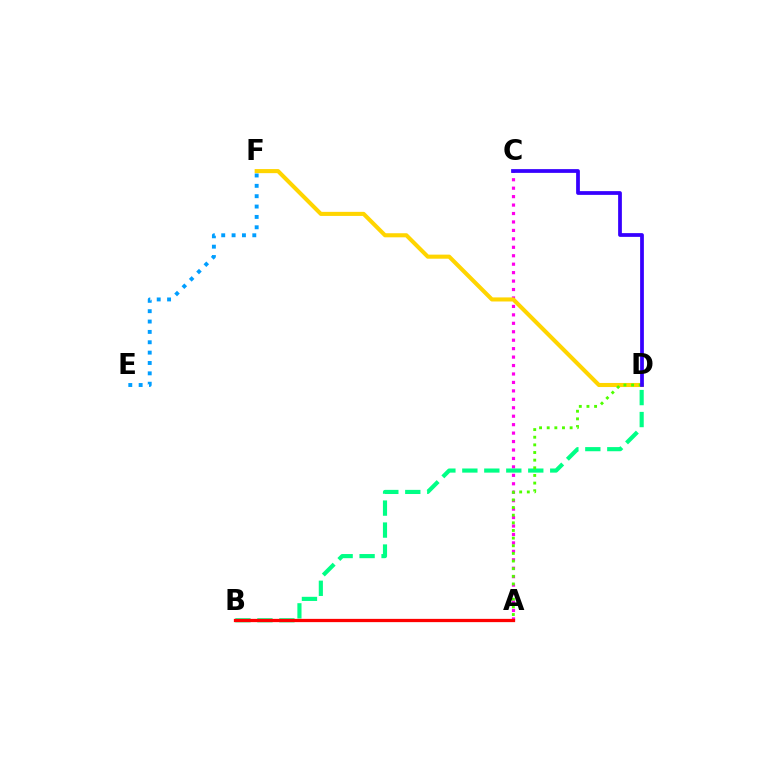{('A', 'C'): [{'color': '#ff00ed', 'line_style': 'dotted', 'thickness': 2.29}], ('D', 'F'): [{'color': '#ffd500', 'line_style': 'solid', 'thickness': 2.94}], ('B', 'D'): [{'color': '#00ff86', 'line_style': 'dashed', 'thickness': 2.99}], ('A', 'D'): [{'color': '#4fff00', 'line_style': 'dotted', 'thickness': 2.08}], ('C', 'D'): [{'color': '#3700ff', 'line_style': 'solid', 'thickness': 2.7}], ('A', 'B'): [{'color': '#ff0000', 'line_style': 'solid', 'thickness': 2.35}], ('E', 'F'): [{'color': '#009eff', 'line_style': 'dotted', 'thickness': 2.82}]}